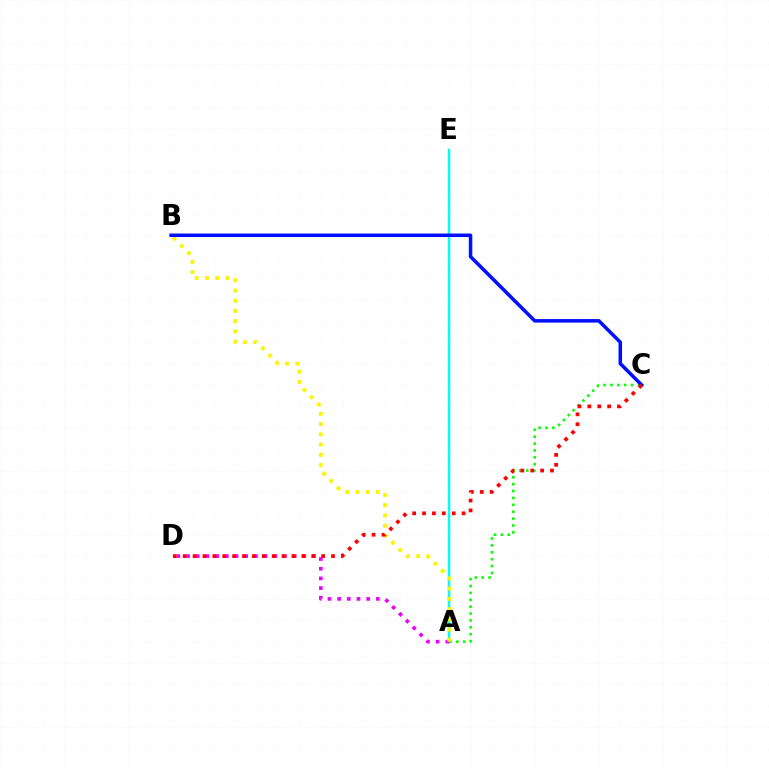{('A', 'E'): [{'color': '#00fff6', 'line_style': 'solid', 'thickness': 1.79}], ('A', 'C'): [{'color': '#08ff00', 'line_style': 'dotted', 'thickness': 1.87}], ('A', 'D'): [{'color': '#ee00ff', 'line_style': 'dotted', 'thickness': 2.63}], ('A', 'B'): [{'color': '#fcf500', 'line_style': 'dotted', 'thickness': 2.77}], ('B', 'C'): [{'color': '#0010ff', 'line_style': 'solid', 'thickness': 2.54}], ('C', 'D'): [{'color': '#ff0000', 'line_style': 'dotted', 'thickness': 2.69}]}